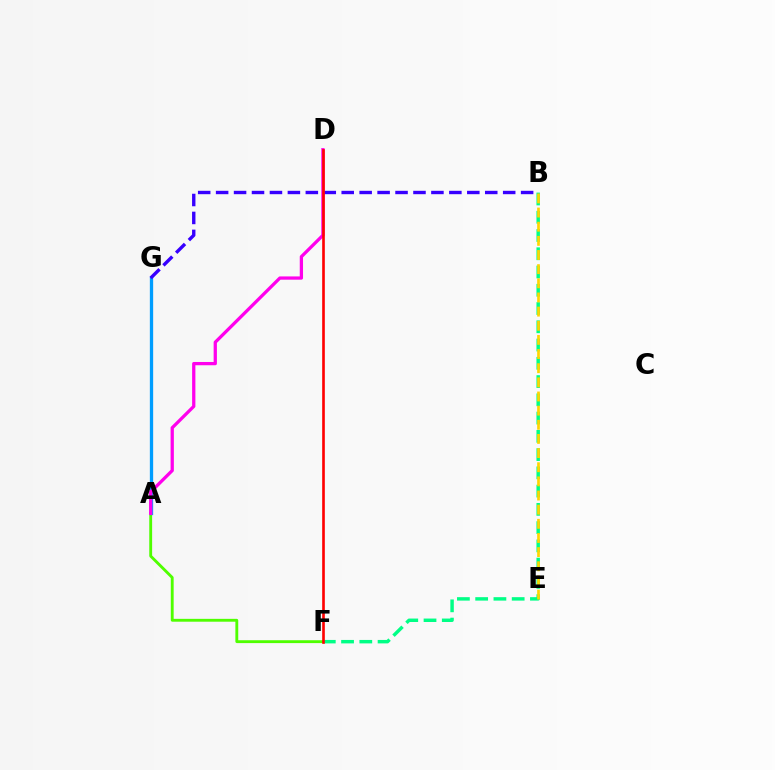{('A', 'F'): [{'color': '#4fff00', 'line_style': 'solid', 'thickness': 2.06}], ('A', 'G'): [{'color': '#009eff', 'line_style': 'solid', 'thickness': 2.37}], ('B', 'F'): [{'color': '#00ff86', 'line_style': 'dashed', 'thickness': 2.48}], ('B', 'G'): [{'color': '#3700ff', 'line_style': 'dashed', 'thickness': 2.44}], ('A', 'D'): [{'color': '#ff00ed', 'line_style': 'solid', 'thickness': 2.35}], ('B', 'E'): [{'color': '#ffd500', 'line_style': 'dashed', 'thickness': 1.92}], ('D', 'F'): [{'color': '#ff0000', 'line_style': 'solid', 'thickness': 1.9}]}